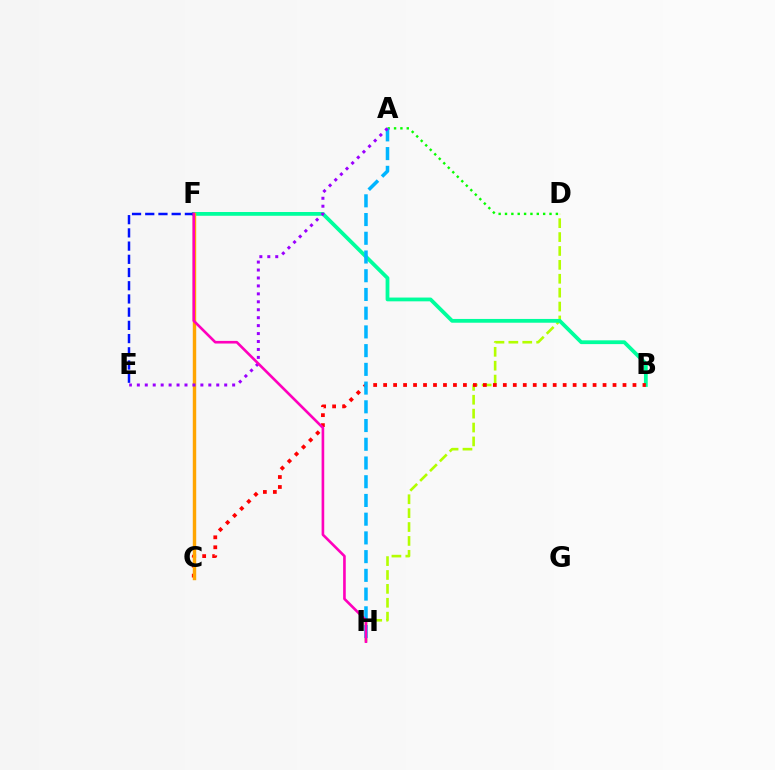{('A', 'D'): [{'color': '#08ff00', 'line_style': 'dotted', 'thickness': 1.73}], ('D', 'H'): [{'color': '#b3ff00', 'line_style': 'dashed', 'thickness': 1.89}], ('B', 'F'): [{'color': '#00ff9d', 'line_style': 'solid', 'thickness': 2.72}], ('B', 'C'): [{'color': '#ff0000', 'line_style': 'dotted', 'thickness': 2.71}], ('C', 'F'): [{'color': '#ffa500', 'line_style': 'solid', 'thickness': 2.46}], ('A', 'H'): [{'color': '#00b5ff', 'line_style': 'dashed', 'thickness': 2.54}], ('E', 'F'): [{'color': '#0010ff', 'line_style': 'dashed', 'thickness': 1.79}], ('A', 'E'): [{'color': '#9b00ff', 'line_style': 'dotted', 'thickness': 2.16}], ('F', 'H'): [{'color': '#ff00bd', 'line_style': 'solid', 'thickness': 1.89}]}